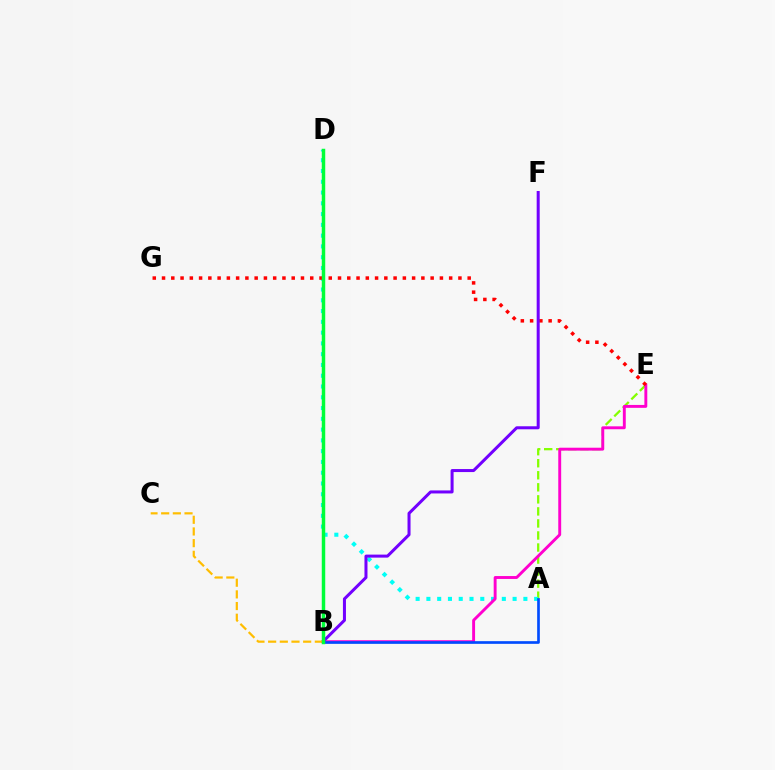{('A', 'E'): [{'color': '#84ff00', 'line_style': 'dashed', 'thickness': 1.64}], ('A', 'D'): [{'color': '#00fff6', 'line_style': 'dotted', 'thickness': 2.93}], ('B', 'E'): [{'color': '#ff00cf', 'line_style': 'solid', 'thickness': 2.09}], ('E', 'G'): [{'color': '#ff0000', 'line_style': 'dotted', 'thickness': 2.52}], ('B', 'F'): [{'color': '#7200ff', 'line_style': 'solid', 'thickness': 2.17}], ('A', 'B'): [{'color': '#004bff', 'line_style': 'solid', 'thickness': 1.92}], ('B', 'C'): [{'color': '#ffbd00', 'line_style': 'dashed', 'thickness': 1.59}], ('B', 'D'): [{'color': '#00ff39', 'line_style': 'solid', 'thickness': 2.5}]}